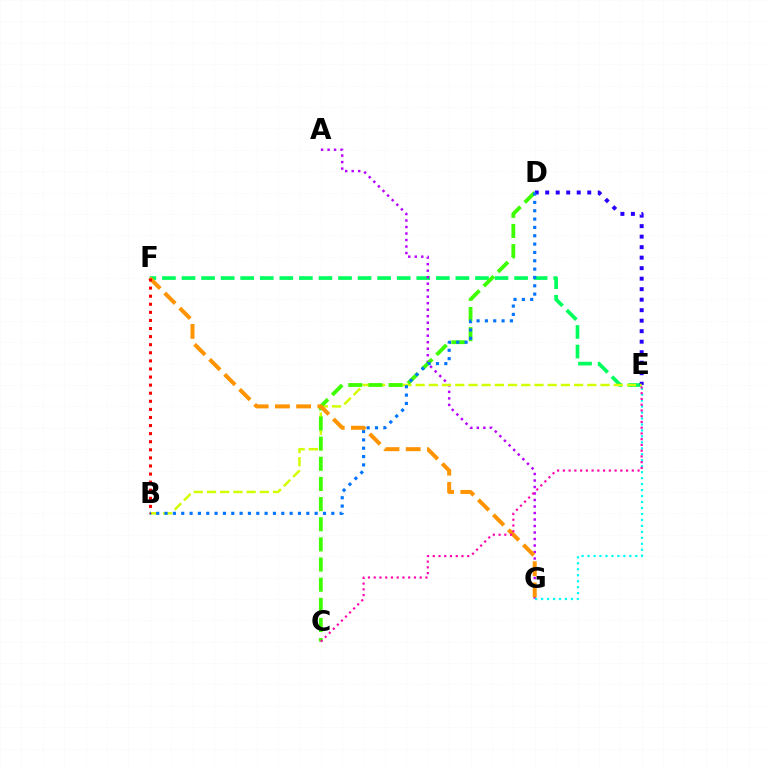{('E', 'F'): [{'color': '#00ff5c', 'line_style': 'dashed', 'thickness': 2.66}], ('A', 'G'): [{'color': '#b900ff', 'line_style': 'dotted', 'thickness': 1.77}], ('D', 'E'): [{'color': '#2500ff', 'line_style': 'dotted', 'thickness': 2.85}], ('E', 'G'): [{'color': '#00fff6', 'line_style': 'dotted', 'thickness': 1.62}], ('B', 'E'): [{'color': '#d1ff00', 'line_style': 'dashed', 'thickness': 1.79}], ('C', 'D'): [{'color': '#3dff00', 'line_style': 'dashed', 'thickness': 2.74}], ('B', 'D'): [{'color': '#0074ff', 'line_style': 'dotted', 'thickness': 2.27}], ('F', 'G'): [{'color': '#ff9400', 'line_style': 'dashed', 'thickness': 2.88}], ('B', 'F'): [{'color': '#ff0000', 'line_style': 'dotted', 'thickness': 2.2}], ('C', 'E'): [{'color': '#ff00ac', 'line_style': 'dotted', 'thickness': 1.56}]}